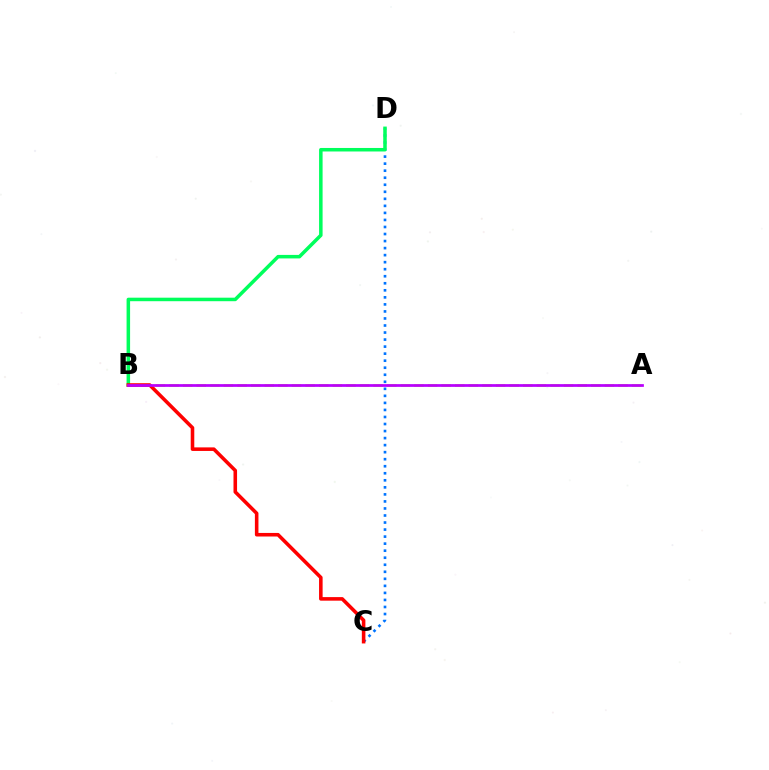{('A', 'B'): [{'color': '#d1ff00', 'line_style': 'dashed', 'thickness': 1.85}, {'color': '#b900ff', 'line_style': 'solid', 'thickness': 1.97}], ('C', 'D'): [{'color': '#0074ff', 'line_style': 'dotted', 'thickness': 1.91}], ('B', 'D'): [{'color': '#00ff5c', 'line_style': 'solid', 'thickness': 2.53}], ('B', 'C'): [{'color': '#ff0000', 'line_style': 'solid', 'thickness': 2.57}]}